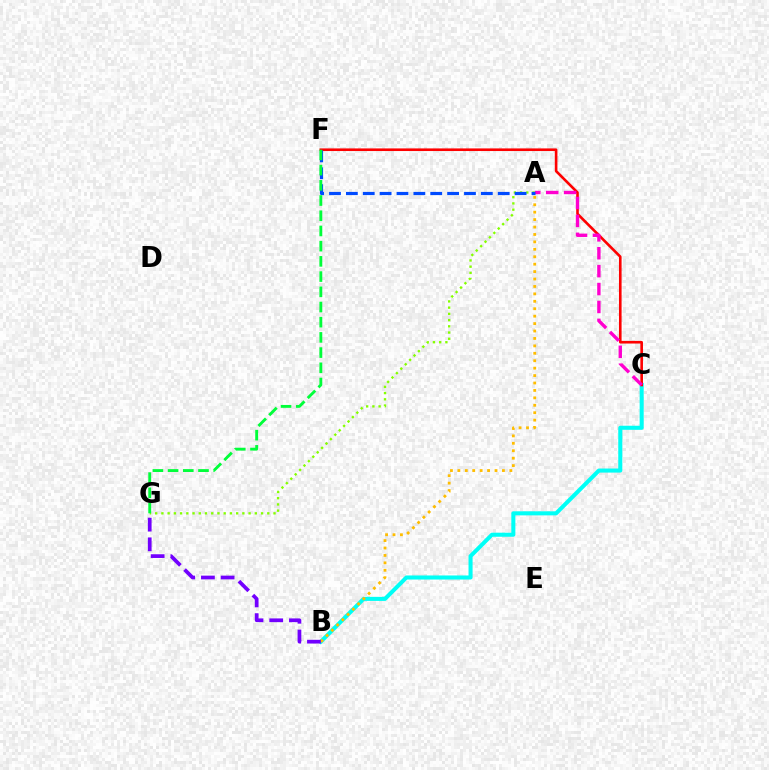{('B', 'C'): [{'color': '#00fff6', 'line_style': 'solid', 'thickness': 2.92}], ('C', 'F'): [{'color': '#ff0000', 'line_style': 'solid', 'thickness': 1.89}], ('A', 'C'): [{'color': '#ff00cf', 'line_style': 'dashed', 'thickness': 2.43}], ('A', 'G'): [{'color': '#84ff00', 'line_style': 'dotted', 'thickness': 1.69}], ('A', 'B'): [{'color': '#ffbd00', 'line_style': 'dotted', 'thickness': 2.02}], ('A', 'F'): [{'color': '#004bff', 'line_style': 'dashed', 'thickness': 2.29}], ('B', 'G'): [{'color': '#7200ff', 'line_style': 'dashed', 'thickness': 2.68}], ('F', 'G'): [{'color': '#00ff39', 'line_style': 'dashed', 'thickness': 2.07}]}